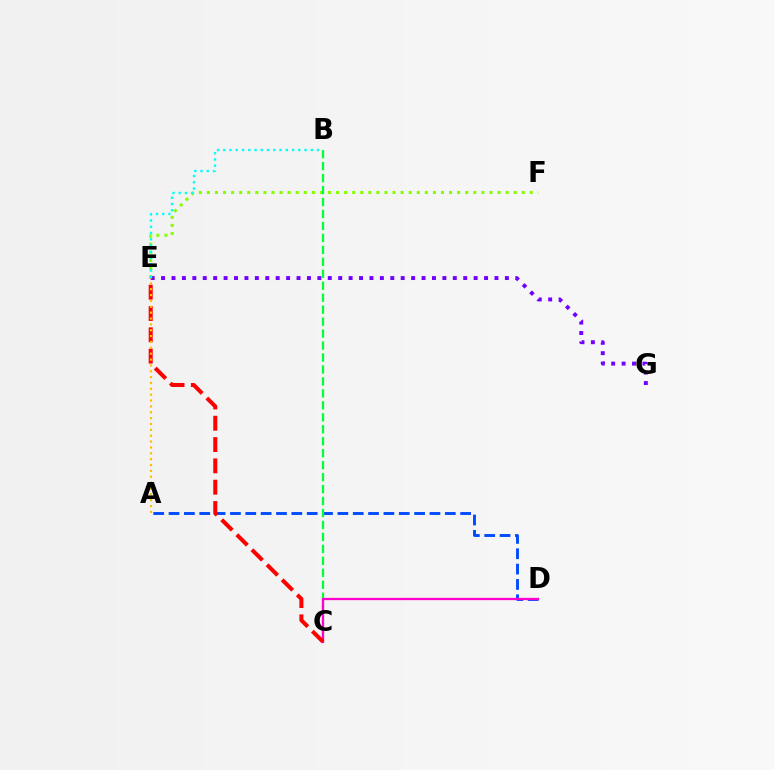{('A', 'D'): [{'color': '#004bff', 'line_style': 'dashed', 'thickness': 2.09}], ('E', 'F'): [{'color': '#84ff00', 'line_style': 'dotted', 'thickness': 2.19}], ('B', 'C'): [{'color': '#00ff39', 'line_style': 'dashed', 'thickness': 1.62}], ('E', 'G'): [{'color': '#7200ff', 'line_style': 'dotted', 'thickness': 2.83}], ('C', 'D'): [{'color': '#ff00cf', 'line_style': 'solid', 'thickness': 1.64}], ('B', 'E'): [{'color': '#00fff6', 'line_style': 'dotted', 'thickness': 1.7}], ('C', 'E'): [{'color': '#ff0000', 'line_style': 'dashed', 'thickness': 2.9}], ('A', 'E'): [{'color': '#ffbd00', 'line_style': 'dotted', 'thickness': 1.59}]}